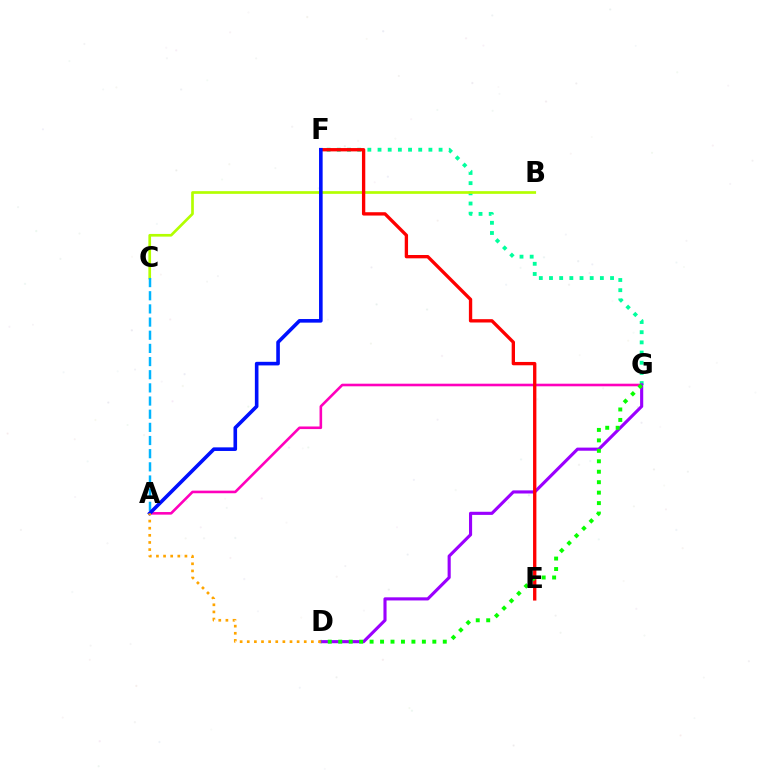{('F', 'G'): [{'color': '#00ff9d', 'line_style': 'dotted', 'thickness': 2.76}], ('B', 'C'): [{'color': '#b3ff00', 'line_style': 'solid', 'thickness': 1.94}], ('A', 'G'): [{'color': '#ff00bd', 'line_style': 'solid', 'thickness': 1.87}], ('A', 'C'): [{'color': '#00b5ff', 'line_style': 'dashed', 'thickness': 1.79}], ('D', 'G'): [{'color': '#9b00ff', 'line_style': 'solid', 'thickness': 2.25}, {'color': '#08ff00', 'line_style': 'dotted', 'thickness': 2.84}], ('E', 'F'): [{'color': '#ff0000', 'line_style': 'solid', 'thickness': 2.4}], ('A', 'F'): [{'color': '#0010ff', 'line_style': 'solid', 'thickness': 2.6}], ('A', 'D'): [{'color': '#ffa500', 'line_style': 'dotted', 'thickness': 1.94}]}